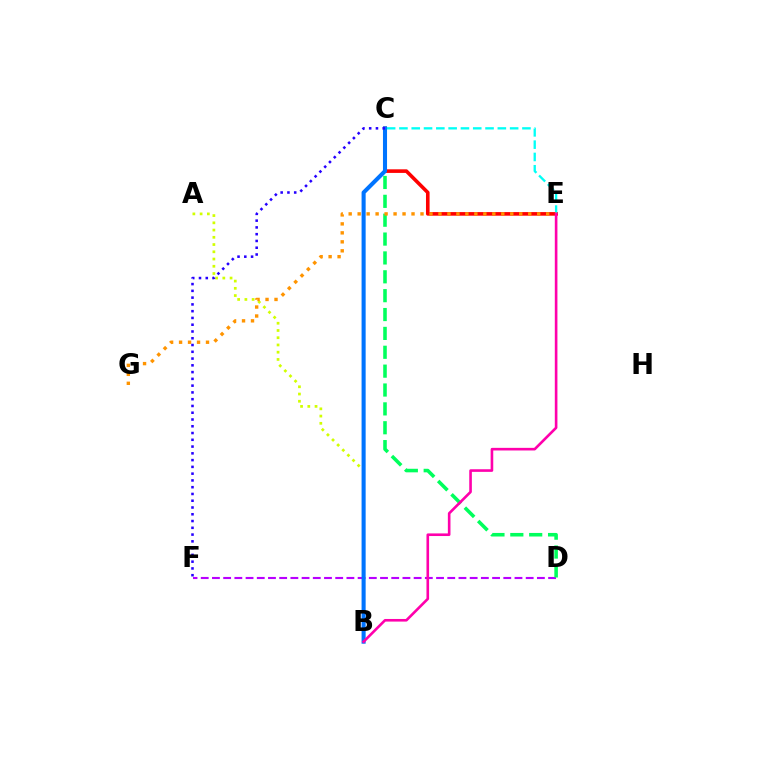{('C', 'E'): [{'color': '#ff0000', 'line_style': 'solid', 'thickness': 2.6}, {'color': '#00fff6', 'line_style': 'dashed', 'thickness': 1.67}], ('A', 'B'): [{'color': '#d1ff00', 'line_style': 'dotted', 'thickness': 1.97}], ('D', 'F'): [{'color': '#b900ff', 'line_style': 'dashed', 'thickness': 1.52}], ('C', 'D'): [{'color': '#00ff5c', 'line_style': 'dashed', 'thickness': 2.56}], ('B', 'C'): [{'color': '#3dff00', 'line_style': 'dashed', 'thickness': 1.57}, {'color': '#0074ff', 'line_style': 'solid', 'thickness': 2.93}], ('E', 'G'): [{'color': '#ff9400', 'line_style': 'dotted', 'thickness': 2.44}], ('C', 'F'): [{'color': '#2500ff', 'line_style': 'dotted', 'thickness': 1.84}], ('B', 'E'): [{'color': '#ff00ac', 'line_style': 'solid', 'thickness': 1.89}]}